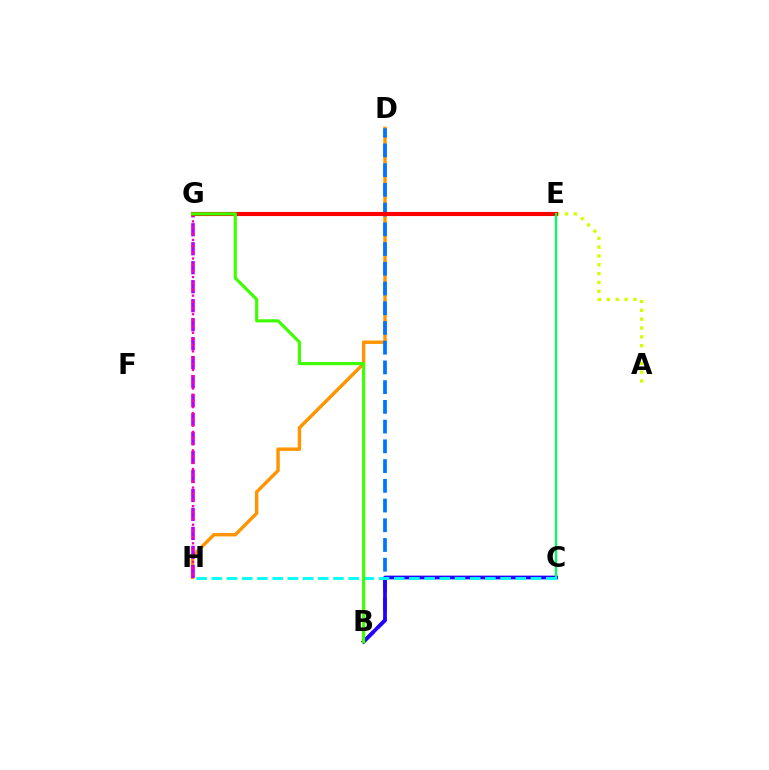{('D', 'H'): [{'color': '#ff9400', 'line_style': 'solid', 'thickness': 2.46}], ('G', 'H'): [{'color': '#b900ff', 'line_style': 'dashed', 'thickness': 2.58}, {'color': '#ff00ac', 'line_style': 'dotted', 'thickness': 1.68}], ('B', 'D'): [{'color': '#0074ff', 'line_style': 'dashed', 'thickness': 2.68}], ('A', 'E'): [{'color': '#d1ff00', 'line_style': 'dotted', 'thickness': 2.4}], ('B', 'C'): [{'color': '#2500ff', 'line_style': 'solid', 'thickness': 2.69}], ('E', 'G'): [{'color': '#ff0000', 'line_style': 'solid', 'thickness': 2.96}], ('C', 'E'): [{'color': '#00ff5c', 'line_style': 'solid', 'thickness': 1.63}], ('C', 'H'): [{'color': '#00fff6', 'line_style': 'dashed', 'thickness': 2.06}], ('B', 'G'): [{'color': '#3dff00', 'line_style': 'solid', 'thickness': 2.26}]}